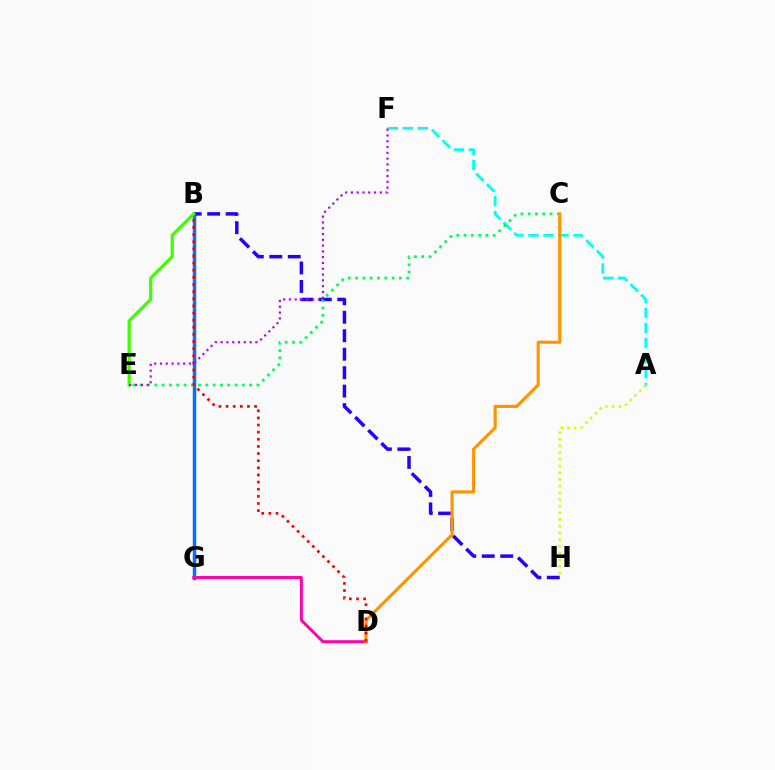{('B', 'G'): [{'color': '#0074ff', 'line_style': 'solid', 'thickness': 2.51}], ('B', 'H'): [{'color': '#2500ff', 'line_style': 'dashed', 'thickness': 2.51}], ('A', 'F'): [{'color': '#00fff6', 'line_style': 'dashed', 'thickness': 2.04}], ('C', 'E'): [{'color': '#00ff5c', 'line_style': 'dotted', 'thickness': 1.98}], ('D', 'G'): [{'color': '#ff00ac', 'line_style': 'solid', 'thickness': 2.11}], ('C', 'D'): [{'color': '#ff9400', 'line_style': 'solid', 'thickness': 2.24}], ('B', 'D'): [{'color': '#ff0000', 'line_style': 'dotted', 'thickness': 1.94}], ('A', 'H'): [{'color': '#d1ff00', 'line_style': 'dotted', 'thickness': 1.82}], ('B', 'E'): [{'color': '#3dff00', 'line_style': 'solid', 'thickness': 2.31}], ('E', 'F'): [{'color': '#b900ff', 'line_style': 'dotted', 'thickness': 1.57}]}